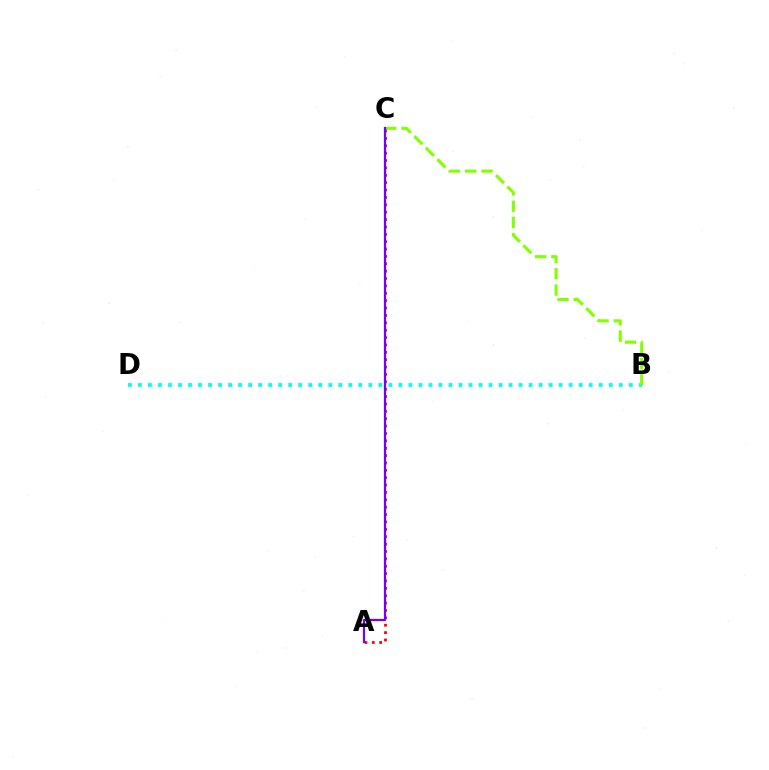{('B', 'D'): [{'color': '#00fff6', 'line_style': 'dotted', 'thickness': 2.72}], ('B', 'C'): [{'color': '#84ff00', 'line_style': 'dashed', 'thickness': 2.21}], ('A', 'C'): [{'color': '#ff0000', 'line_style': 'dotted', 'thickness': 2.0}, {'color': '#7200ff', 'line_style': 'solid', 'thickness': 1.61}]}